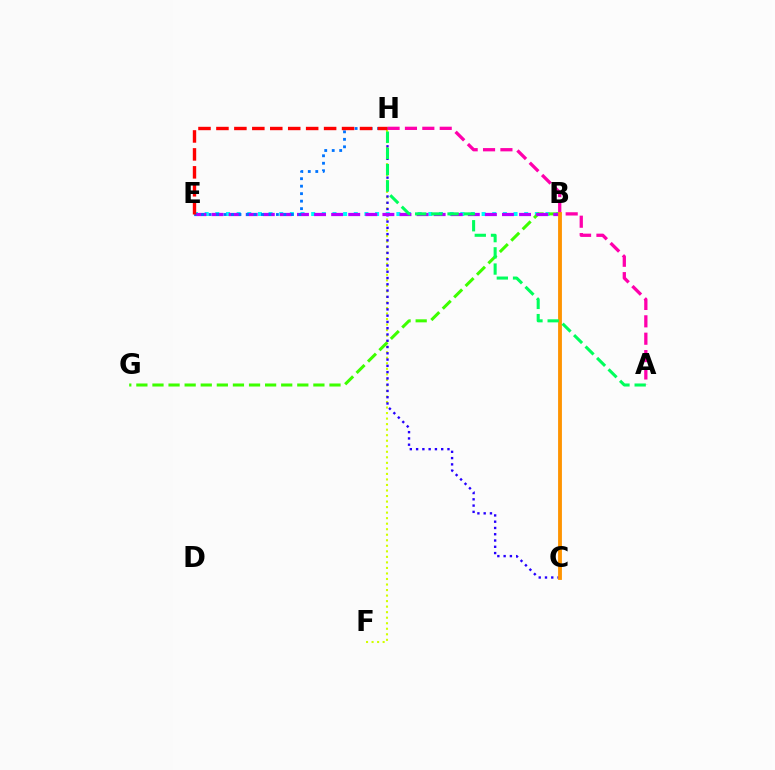{('B', 'E'): [{'color': '#00fff6', 'line_style': 'dotted', 'thickness': 2.89}, {'color': '#b900ff', 'line_style': 'dashed', 'thickness': 2.32}], ('B', 'G'): [{'color': '#3dff00', 'line_style': 'dashed', 'thickness': 2.19}], ('F', 'H'): [{'color': '#d1ff00', 'line_style': 'dotted', 'thickness': 1.5}], ('C', 'H'): [{'color': '#2500ff', 'line_style': 'dotted', 'thickness': 1.7}], ('A', 'H'): [{'color': '#ff00ac', 'line_style': 'dashed', 'thickness': 2.36}, {'color': '#00ff5c', 'line_style': 'dashed', 'thickness': 2.2}], ('B', 'C'): [{'color': '#ff9400', 'line_style': 'solid', 'thickness': 2.76}], ('E', 'H'): [{'color': '#0074ff', 'line_style': 'dotted', 'thickness': 2.03}, {'color': '#ff0000', 'line_style': 'dashed', 'thickness': 2.44}]}